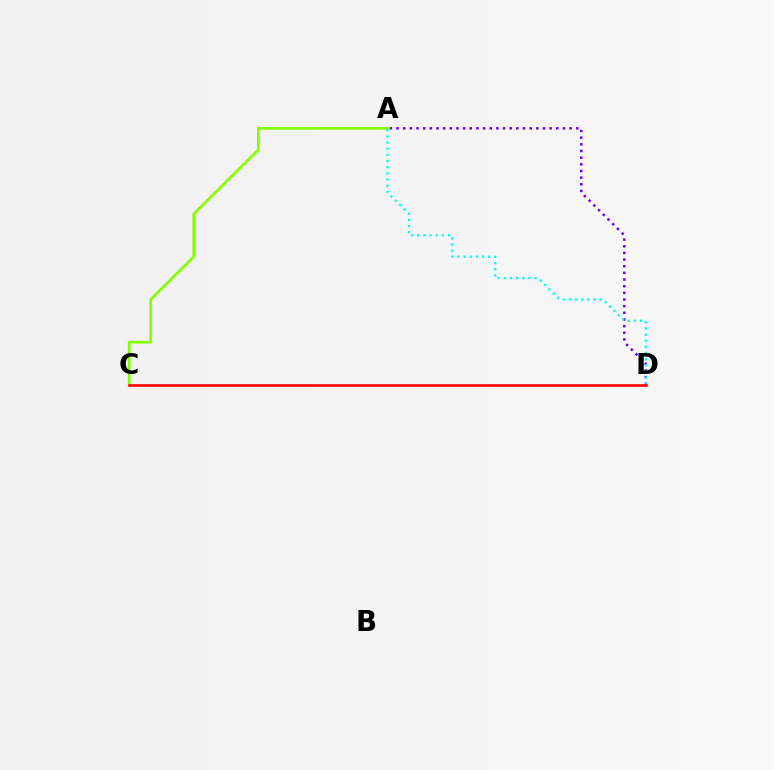{('A', 'D'): [{'color': '#7200ff', 'line_style': 'dotted', 'thickness': 1.81}, {'color': '#00fff6', 'line_style': 'dotted', 'thickness': 1.67}], ('A', 'C'): [{'color': '#84ff00', 'line_style': 'solid', 'thickness': 1.95}], ('C', 'D'): [{'color': '#ff0000', 'line_style': 'solid', 'thickness': 1.89}]}